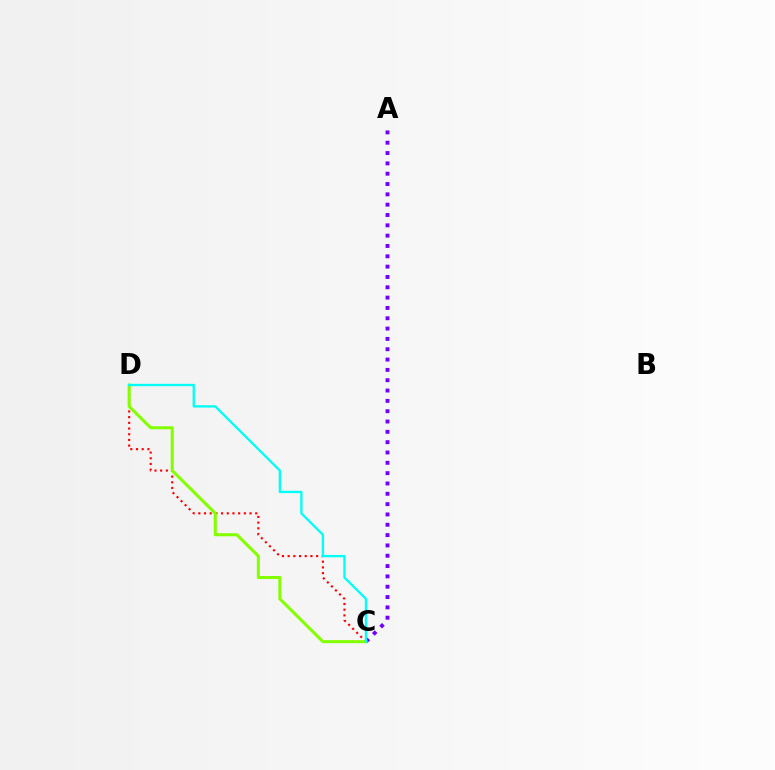{('C', 'D'): [{'color': '#ff0000', 'line_style': 'dotted', 'thickness': 1.55}, {'color': '#84ff00', 'line_style': 'solid', 'thickness': 2.2}, {'color': '#00fff6', 'line_style': 'solid', 'thickness': 1.68}], ('A', 'C'): [{'color': '#7200ff', 'line_style': 'dotted', 'thickness': 2.81}]}